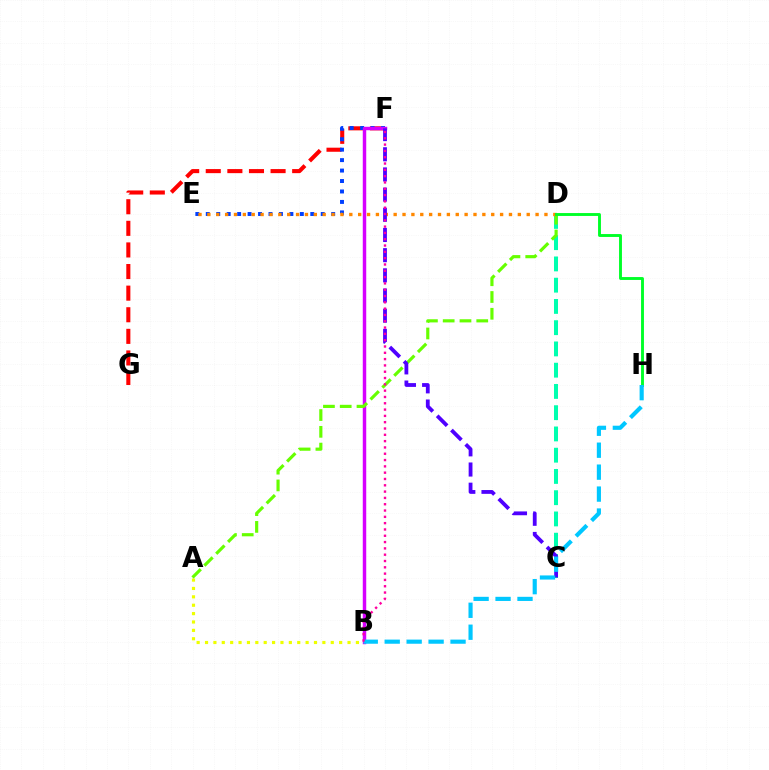{('F', 'G'): [{'color': '#ff0000', 'line_style': 'dashed', 'thickness': 2.93}], ('C', 'D'): [{'color': '#00ffaf', 'line_style': 'dashed', 'thickness': 2.89}], ('E', 'F'): [{'color': '#003fff', 'line_style': 'dotted', 'thickness': 2.84}], ('B', 'F'): [{'color': '#d600ff', 'line_style': 'solid', 'thickness': 2.49}, {'color': '#ff00a0', 'line_style': 'dotted', 'thickness': 1.71}], ('A', 'B'): [{'color': '#eeff00', 'line_style': 'dotted', 'thickness': 2.28}], ('A', 'D'): [{'color': '#66ff00', 'line_style': 'dashed', 'thickness': 2.28}], ('D', 'E'): [{'color': '#ff8800', 'line_style': 'dotted', 'thickness': 2.41}], ('D', 'H'): [{'color': '#00ff27', 'line_style': 'solid', 'thickness': 2.08}], ('C', 'F'): [{'color': '#4f00ff', 'line_style': 'dashed', 'thickness': 2.74}], ('B', 'H'): [{'color': '#00c7ff', 'line_style': 'dashed', 'thickness': 2.98}]}